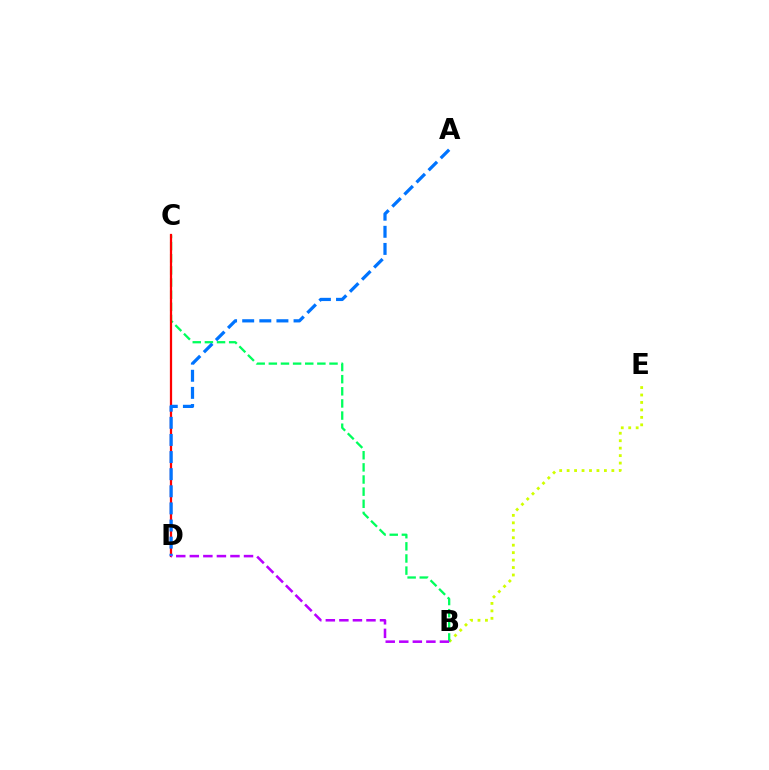{('B', 'E'): [{'color': '#d1ff00', 'line_style': 'dotted', 'thickness': 2.03}], ('B', 'C'): [{'color': '#00ff5c', 'line_style': 'dashed', 'thickness': 1.65}], ('C', 'D'): [{'color': '#ff0000', 'line_style': 'solid', 'thickness': 1.62}], ('A', 'D'): [{'color': '#0074ff', 'line_style': 'dashed', 'thickness': 2.32}], ('B', 'D'): [{'color': '#b900ff', 'line_style': 'dashed', 'thickness': 1.84}]}